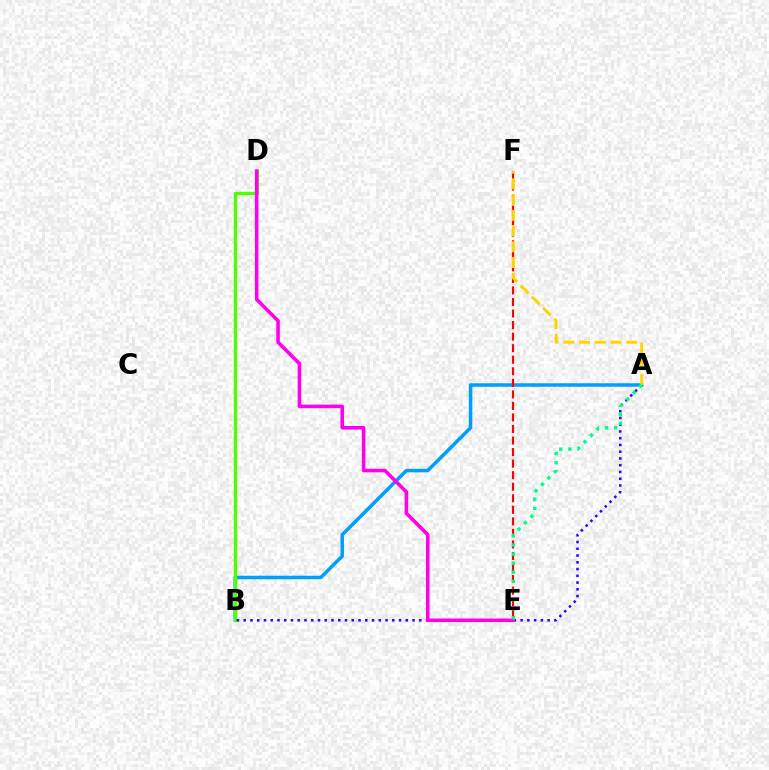{('A', 'B'): [{'color': '#009eff', 'line_style': 'solid', 'thickness': 2.52}, {'color': '#3700ff', 'line_style': 'dotted', 'thickness': 1.84}], ('E', 'F'): [{'color': '#ff0000', 'line_style': 'dashed', 'thickness': 1.57}], ('B', 'D'): [{'color': '#4fff00', 'line_style': 'solid', 'thickness': 2.42}], ('D', 'E'): [{'color': '#ff00ed', 'line_style': 'solid', 'thickness': 2.56}], ('A', 'F'): [{'color': '#ffd500', 'line_style': 'dashed', 'thickness': 2.14}], ('A', 'E'): [{'color': '#00ff86', 'line_style': 'dotted', 'thickness': 2.47}]}